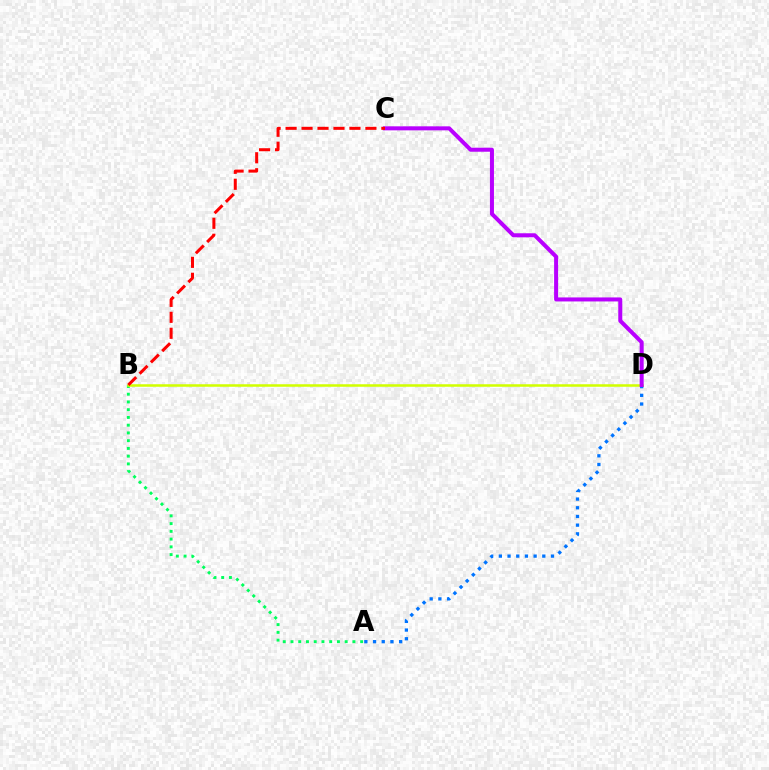{('A', 'D'): [{'color': '#0074ff', 'line_style': 'dotted', 'thickness': 2.36}], ('A', 'B'): [{'color': '#00ff5c', 'line_style': 'dotted', 'thickness': 2.1}], ('B', 'D'): [{'color': '#d1ff00', 'line_style': 'solid', 'thickness': 1.82}], ('C', 'D'): [{'color': '#b900ff', 'line_style': 'solid', 'thickness': 2.89}], ('B', 'C'): [{'color': '#ff0000', 'line_style': 'dashed', 'thickness': 2.17}]}